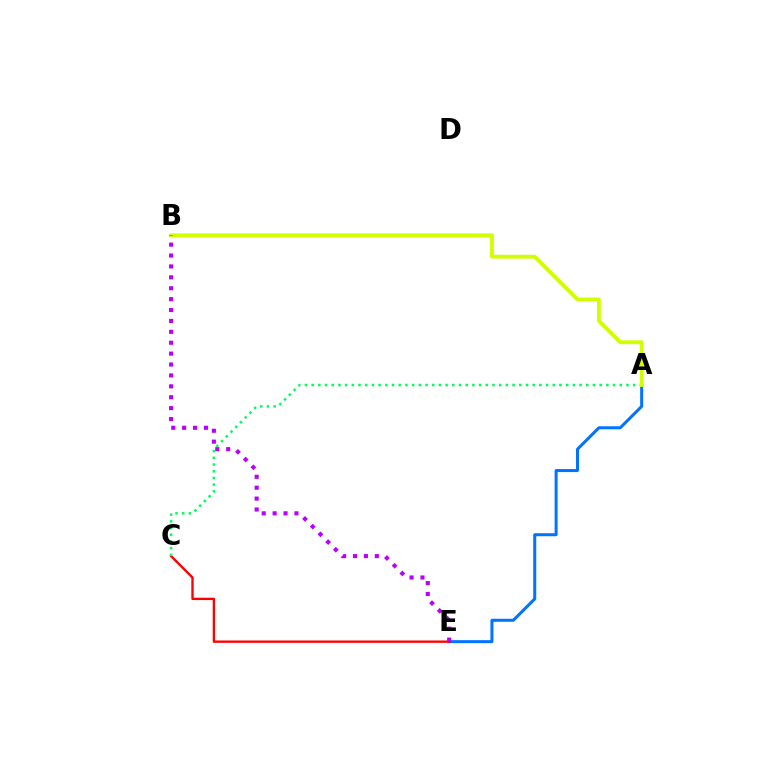{('A', 'E'): [{'color': '#0074ff', 'line_style': 'solid', 'thickness': 2.17}], ('C', 'E'): [{'color': '#ff0000', 'line_style': 'solid', 'thickness': 1.7}], ('A', 'C'): [{'color': '#00ff5c', 'line_style': 'dotted', 'thickness': 1.82}], ('A', 'B'): [{'color': '#d1ff00', 'line_style': 'solid', 'thickness': 2.76}], ('B', 'E'): [{'color': '#b900ff', 'line_style': 'dotted', 'thickness': 2.96}]}